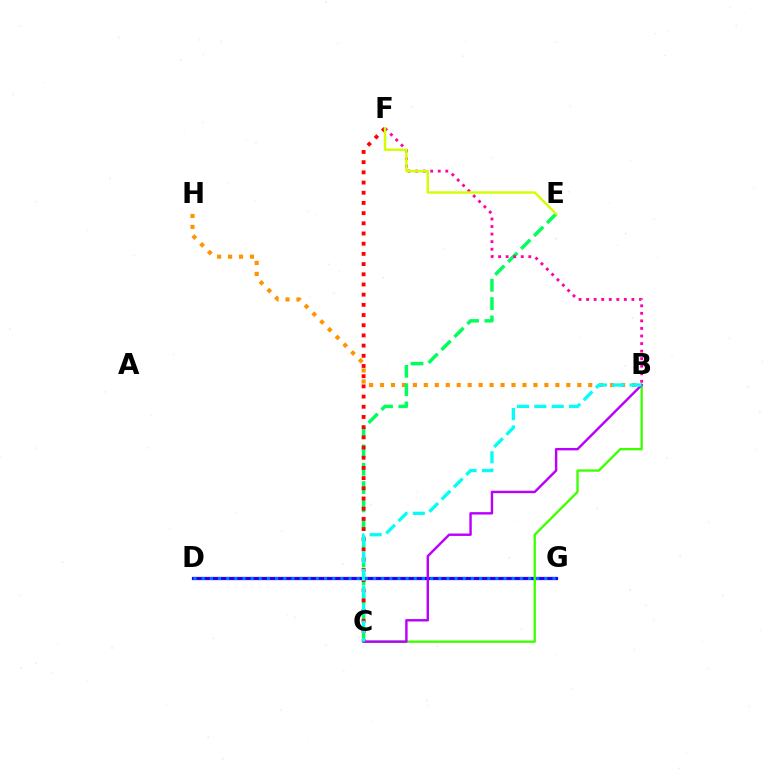{('B', 'H'): [{'color': '#ff9400', 'line_style': 'dotted', 'thickness': 2.98}], ('C', 'E'): [{'color': '#00ff5c', 'line_style': 'dashed', 'thickness': 2.49}], ('D', 'G'): [{'color': '#2500ff', 'line_style': 'solid', 'thickness': 2.32}, {'color': '#0074ff', 'line_style': 'dotted', 'thickness': 2.22}], ('B', 'F'): [{'color': '#ff00ac', 'line_style': 'dotted', 'thickness': 2.05}], ('B', 'C'): [{'color': '#3dff00', 'line_style': 'solid', 'thickness': 1.68}, {'color': '#b900ff', 'line_style': 'solid', 'thickness': 1.74}, {'color': '#00fff6', 'line_style': 'dashed', 'thickness': 2.36}], ('C', 'F'): [{'color': '#ff0000', 'line_style': 'dotted', 'thickness': 2.77}], ('E', 'F'): [{'color': '#d1ff00', 'line_style': 'solid', 'thickness': 1.73}]}